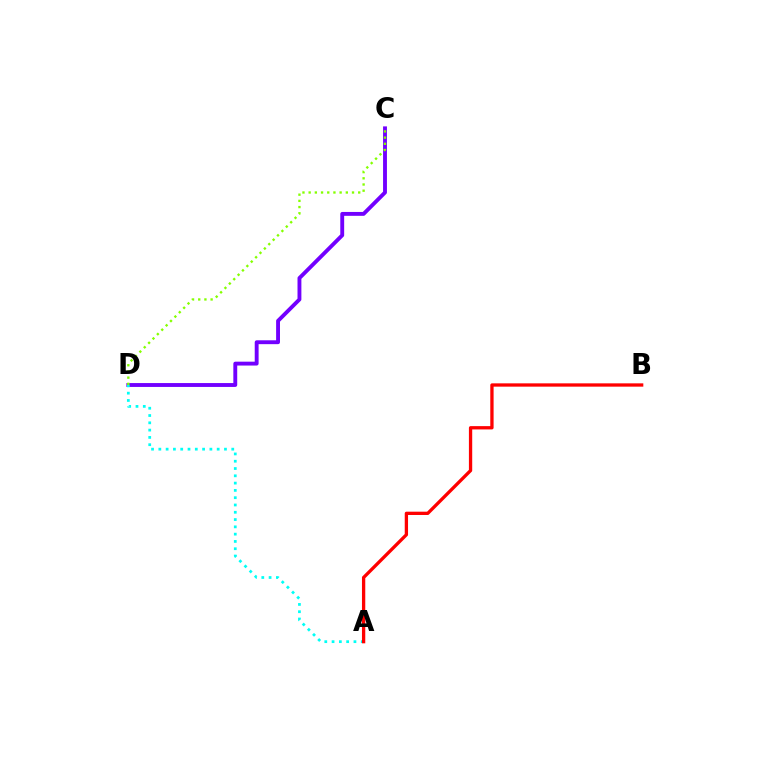{('C', 'D'): [{'color': '#7200ff', 'line_style': 'solid', 'thickness': 2.79}, {'color': '#84ff00', 'line_style': 'dotted', 'thickness': 1.68}], ('A', 'D'): [{'color': '#00fff6', 'line_style': 'dotted', 'thickness': 1.98}], ('A', 'B'): [{'color': '#ff0000', 'line_style': 'solid', 'thickness': 2.38}]}